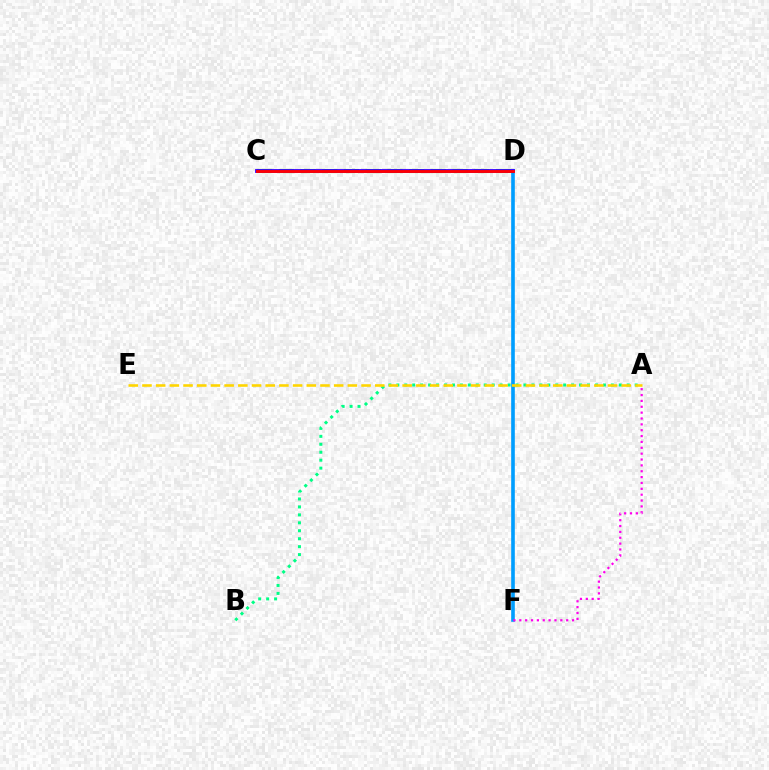{('C', 'D'): [{'color': '#4fff00', 'line_style': 'dashed', 'thickness': 2.95}, {'color': '#3700ff', 'line_style': 'solid', 'thickness': 2.75}, {'color': '#ff0000', 'line_style': 'solid', 'thickness': 2.05}], ('A', 'B'): [{'color': '#00ff86', 'line_style': 'dotted', 'thickness': 2.16}], ('D', 'F'): [{'color': '#009eff', 'line_style': 'solid', 'thickness': 2.61}], ('A', 'F'): [{'color': '#ff00ed', 'line_style': 'dotted', 'thickness': 1.59}], ('A', 'E'): [{'color': '#ffd500', 'line_style': 'dashed', 'thickness': 1.86}]}